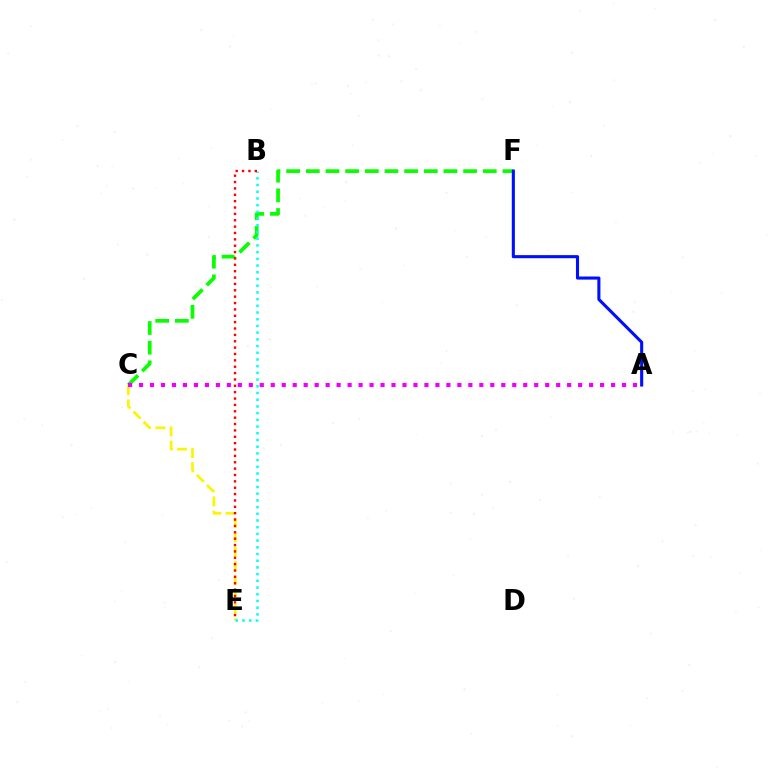{('C', 'F'): [{'color': '#08ff00', 'line_style': 'dashed', 'thickness': 2.67}], ('C', 'E'): [{'color': '#fcf500', 'line_style': 'dashed', 'thickness': 1.95}], ('A', 'C'): [{'color': '#ee00ff', 'line_style': 'dotted', 'thickness': 2.98}], ('B', 'E'): [{'color': '#00fff6', 'line_style': 'dotted', 'thickness': 1.82}, {'color': '#ff0000', 'line_style': 'dotted', 'thickness': 1.73}], ('A', 'F'): [{'color': '#0010ff', 'line_style': 'solid', 'thickness': 2.23}]}